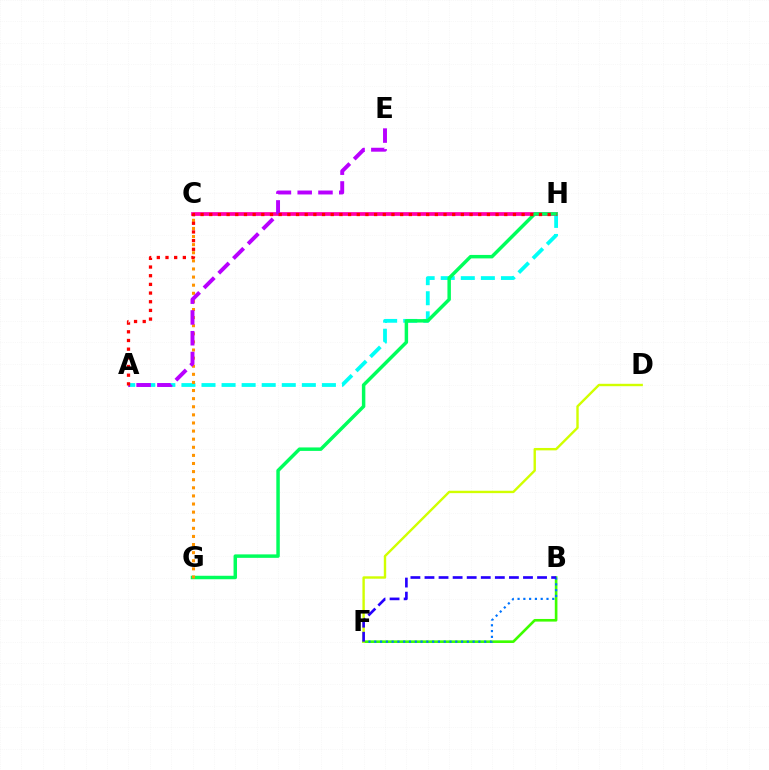{('B', 'F'): [{'color': '#3dff00', 'line_style': 'solid', 'thickness': 1.9}, {'color': '#0074ff', 'line_style': 'dotted', 'thickness': 1.57}, {'color': '#2500ff', 'line_style': 'dashed', 'thickness': 1.91}], ('A', 'H'): [{'color': '#00fff6', 'line_style': 'dashed', 'thickness': 2.73}, {'color': '#ff0000', 'line_style': 'dotted', 'thickness': 2.36}], ('C', 'H'): [{'color': '#ff00ac', 'line_style': 'solid', 'thickness': 2.68}], ('G', 'H'): [{'color': '#00ff5c', 'line_style': 'solid', 'thickness': 2.5}], ('C', 'G'): [{'color': '#ff9400', 'line_style': 'dotted', 'thickness': 2.2}], ('D', 'F'): [{'color': '#d1ff00', 'line_style': 'solid', 'thickness': 1.72}], ('A', 'E'): [{'color': '#b900ff', 'line_style': 'dashed', 'thickness': 2.82}]}